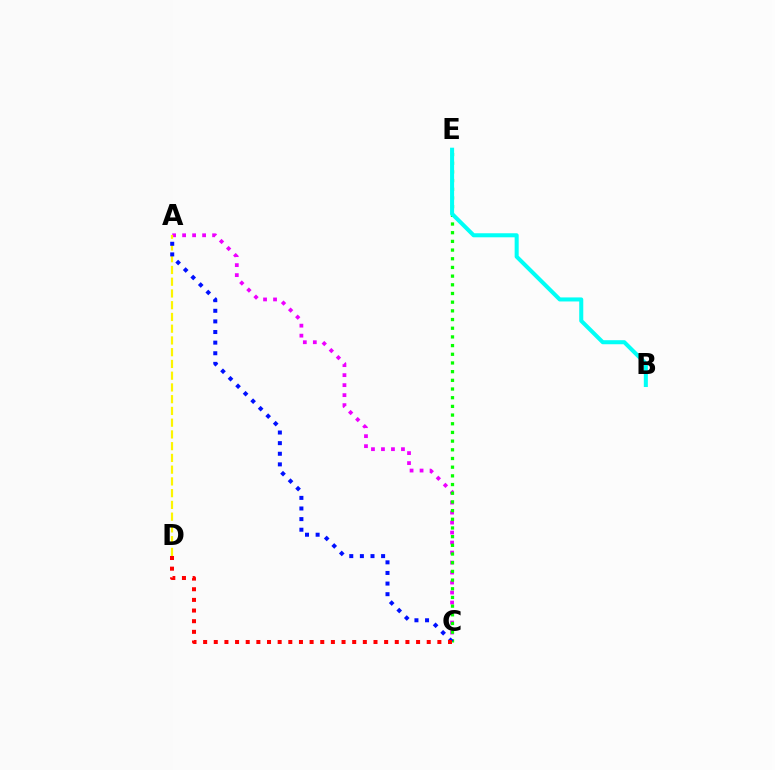{('A', 'C'): [{'color': '#ee00ff', 'line_style': 'dotted', 'thickness': 2.72}, {'color': '#0010ff', 'line_style': 'dotted', 'thickness': 2.88}], ('C', 'E'): [{'color': '#08ff00', 'line_style': 'dotted', 'thickness': 2.36}], ('A', 'D'): [{'color': '#fcf500', 'line_style': 'dashed', 'thickness': 1.6}], ('C', 'D'): [{'color': '#ff0000', 'line_style': 'dotted', 'thickness': 2.89}], ('B', 'E'): [{'color': '#00fff6', 'line_style': 'solid', 'thickness': 2.91}]}